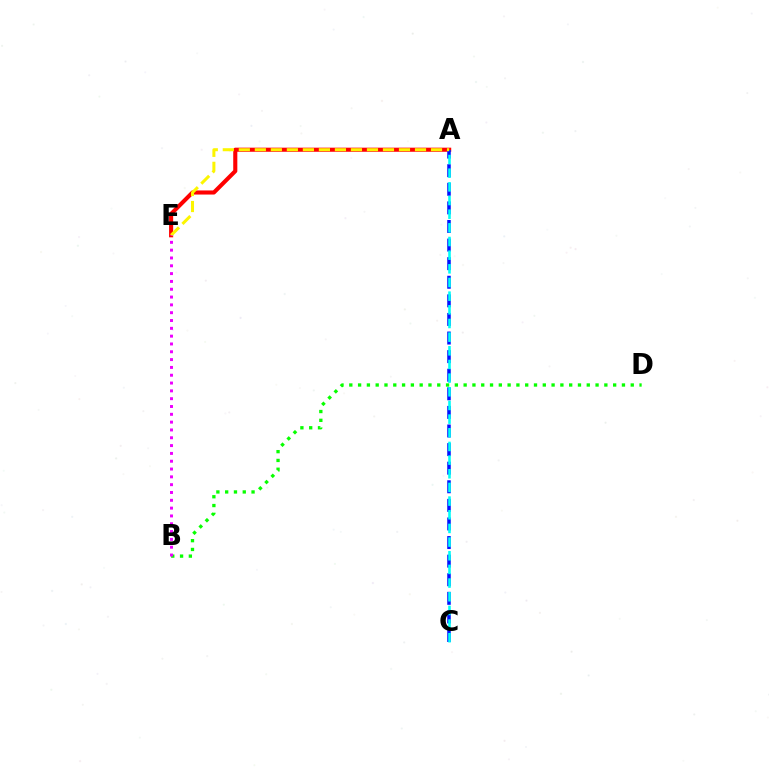{('B', 'D'): [{'color': '#08ff00', 'line_style': 'dotted', 'thickness': 2.39}], ('A', 'E'): [{'color': '#ff0000', 'line_style': 'solid', 'thickness': 2.95}, {'color': '#fcf500', 'line_style': 'dashed', 'thickness': 2.18}], ('A', 'C'): [{'color': '#0010ff', 'line_style': 'dashed', 'thickness': 2.53}, {'color': '#00fff6', 'line_style': 'dashed', 'thickness': 1.86}], ('B', 'E'): [{'color': '#ee00ff', 'line_style': 'dotted', 'thickness': 2.12}]}